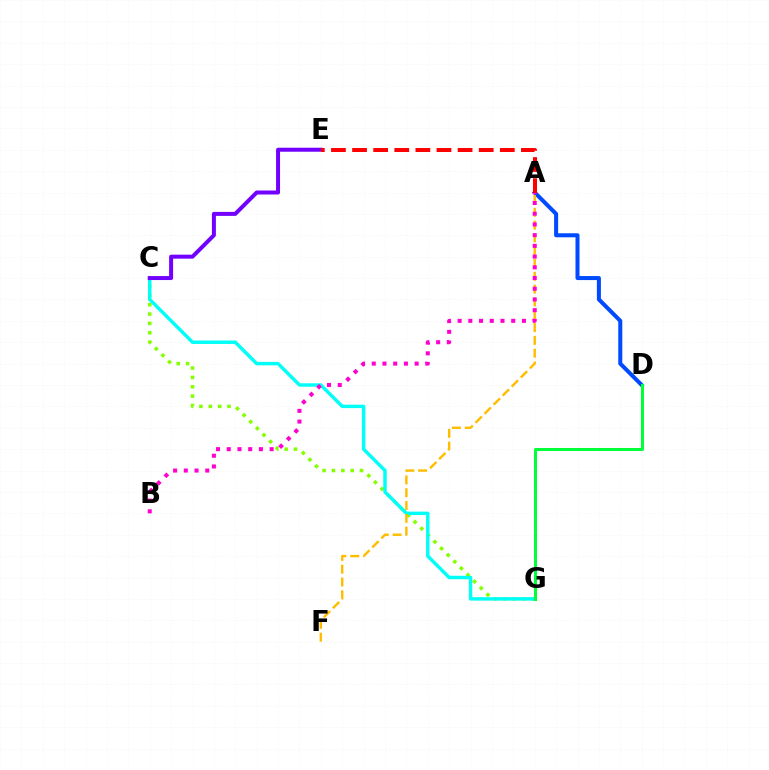{('A', 'D'): [{'color': '#004bff', 'line_style': 'solid', 'thickness': 2.9}], ('C', 'G'): [{'color': '#84ff00', 'line_style': 'dotted', 'thickness': 2.54}, {'color': '#00fff6', 'line_style': 'solid', 'thickness': 2.48}], ('A', 'F'): [{'color': '#ffbd00', 'line_style': 'dashed', 'thickness': 1.74}], ('A', 'B'): [{'color': '#ff00cf', 'line_style': 'dotted', 'thickness': 2.91}], ('D', 'G'): [{'color': '#00ff39', 'line_style': 'solid', 'thickness': 2.18}], ('C', 'E'): [{'color': '#7200ff', 'line_style': 'solid', 'thickness': 2.87}], ('A', 'E'): [{'color': '#ff0000', 'line_style': 'dashed', 'thickness': 2.87}]}